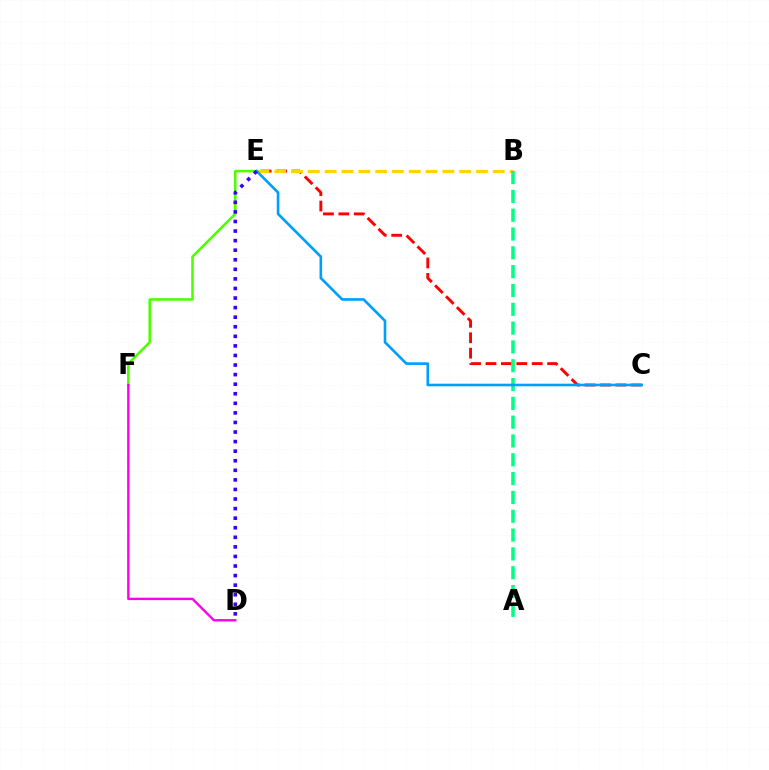{('E', 'F'): [{'color': '#4fff00', 'line_style': 'solid', 'thickness': 1.85}], ('D', 'F'): [{'color': '#ff00ed', 'line_style': 'solid', 'thickness': 1.73}], ('C', 'E'): [{'color': '#ff0000', 'line_style': 'dashed', 'thickness': 2.09}, {'color': '#009eff', 'line_style': 'solid', 'thickness': 1.9}], ('B', 'E'): [{'color': '#ffd500', 'line_style': 'dashed', 'thickness': 2.28}], ('A', 'B'): [{'color': '#00ff86', 'line_style': 'dashed', 'thickness': 2.56}], ('D', 'E'): [{'color': '#3700ff', 'line_style': 'dotted', 'thickness': 2.6}]}